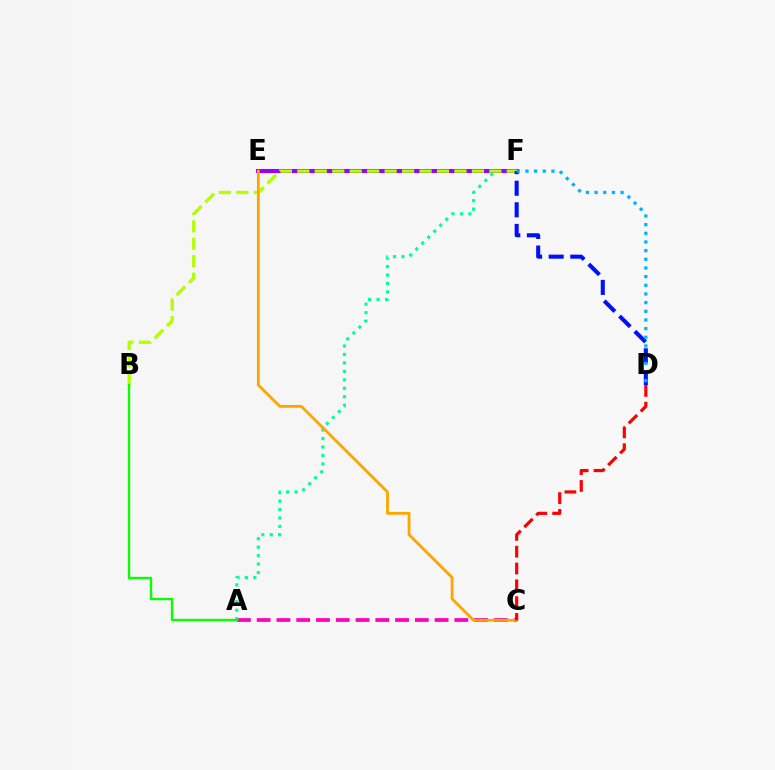{('A', 'C'): [{'color': '#ff00bd', 'line_style': 'dashed', 'thickness': 2.69}], ('A', 'F'): [{'color': '#00ff9d', 'line_style': 'dotted', 'thickness': 2.3}], ('E', 'F'): [{'color': '#9b00ff', 'line_style': 'solid', 'thickness': 2.92}], ('B', 'F'): [{'color': '#b3ff00', 'line_style': 'dashed', 'thickness': 2.37}], ('C', 'E'): [{'color': '#ffa500', 'line_style': 'solid', 'thickness': 2.03}], ('D', 'F'): [{'color': '#0010ff', 'line_style': 'dashed', 'thickness': 2.93}, {'color': '#00b5ff', 'line_style': 'dotted', 'thickness': 2.35}], ('A', 'B'): [{'color': '#08ff00', 'line_style': 'solid', 'thickness': 1.71}], ('C', 'D'): [{'color': '#ff0000', 'line_style': 'dashed', 'thickness': 2.28}]}